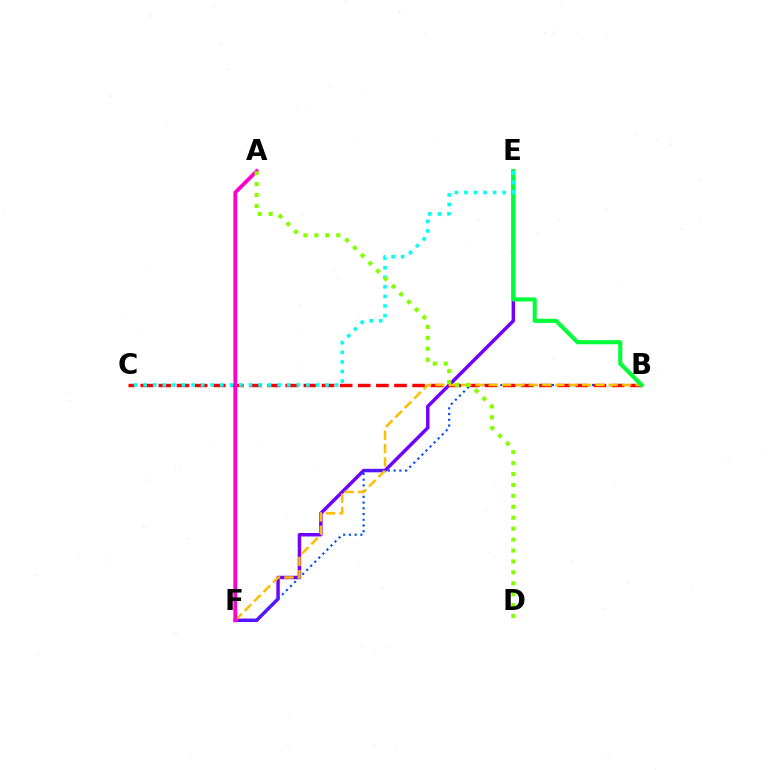{('E', 'F'): [{'color': '#7200ff', 'line_style': 'solid', 'thickness': 2.5}], ('B', 'F'): [{'color': '#004bff', 'line_style': 'dotted', 'thickness': 1.56}, {'color': '#ffbd00', 'line_style': 'dashed', 'thickness': 1.81}], ('B', 'C'): [{'color': '#ff0000', 'line_style': 'dashed', 'thickness': 2.46}], ('B', 'E'): [{'color': '#00ff39', 'line_style': 'solid', 'thickness': 2.95}], ('C', 'E'): [{'color': '#00fff6', 'line_style': 'dotted', 'thickness': 2.6}], ('A', 'F'): [{'color': '#ff00cf', 'line_style': 'solid', 'thickness': 2.72}], ('A', 'D'): [{'color': '#84ff00', 'line_style': 'dotted', 'thickness': 2.97}]}